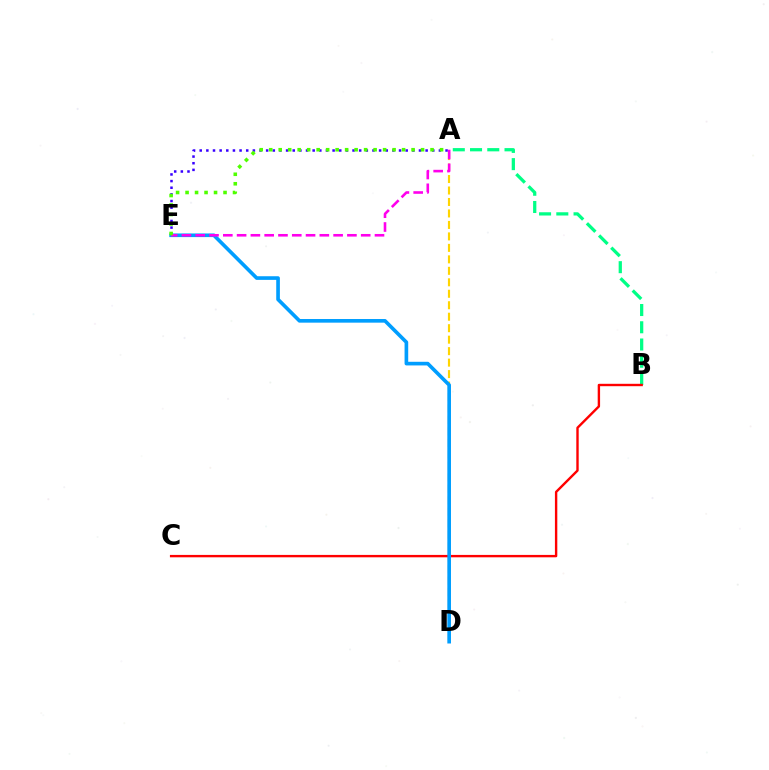{('A', 'D'): [{'color': '#ffd500', 'line_style': 'dashed', 'thickness': 1.56}], ('A', 'E'): [{'color': '#3700ff', 'line_style': 'dotted', 'thickness': 1.81}, {'color': '#ff00ed', 'line_style': 'dashed', 'thickness': 1.87}, {'color': '#4fff00', 'line_style': 'dotted', 'thickness': 2.58}], ('A', 'B'): [{'color': '#00ff86', 'line_style': 'dashed', 'thickness': 2.34}], ('B', 'C'): [{'color': '#ff0000', 'line_style': 'solid', 'thickness': 1.72}], ('D', 'E'): [{'color': '#009eff', 'line_style': 'solid', 'thickness': 2.62}]}